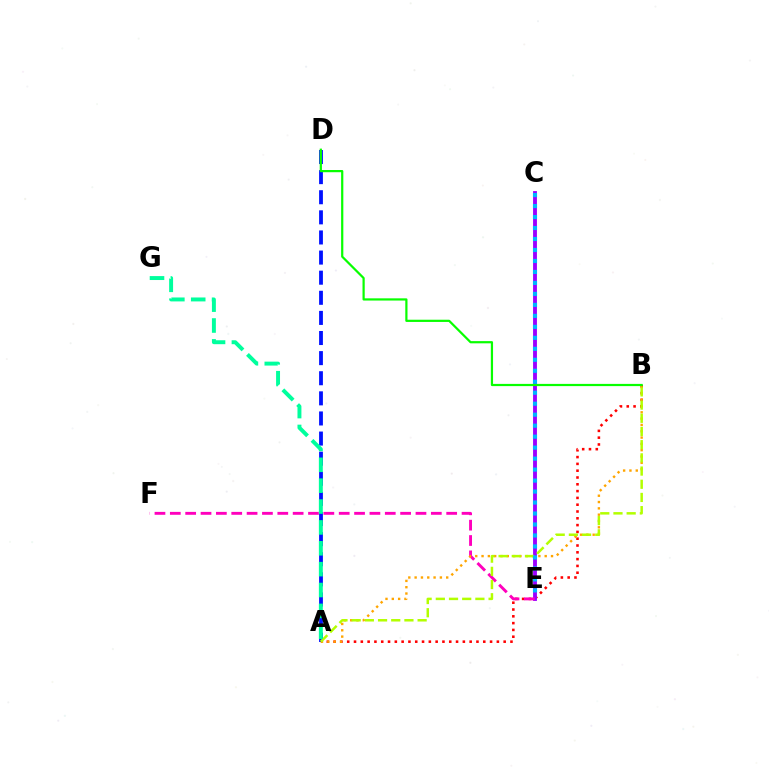{('A', 'D'): [{'color': '#0010ff', 'line_style': 'dashed', 'thickness': 2.73}], ('A', 'B'): [{'color': '#ff0000', 'line_style': 'dotted', 'thickness': 1.85}, {'color': '#ffa500', 'line_style': 'dotted', 'thickness': 1.72}, {'color': '#b3ff00', 'line_style': 'dashed', 'thickness': 1.79}], ('C', 'E'): [{'color': '#9b00ff', 'line_style': 'solid', 'thickness': 2.77}, {'color': '#00b5ff', 'line_style': 'dotted', 'thickness': 2.98}], ('E', 'F'): [{'color': '#ff00bd', 'line_style': 'dashed', 'thickness': 2.09}], ('B', 'D'): [{'color': '#08ff00', 'line_style': 'solid', 'thickness': 1.59}], ('A', 'G'): [{'color': '#00ff9d', 'line_style': 'dashed', 'thickness': 2.83}]}